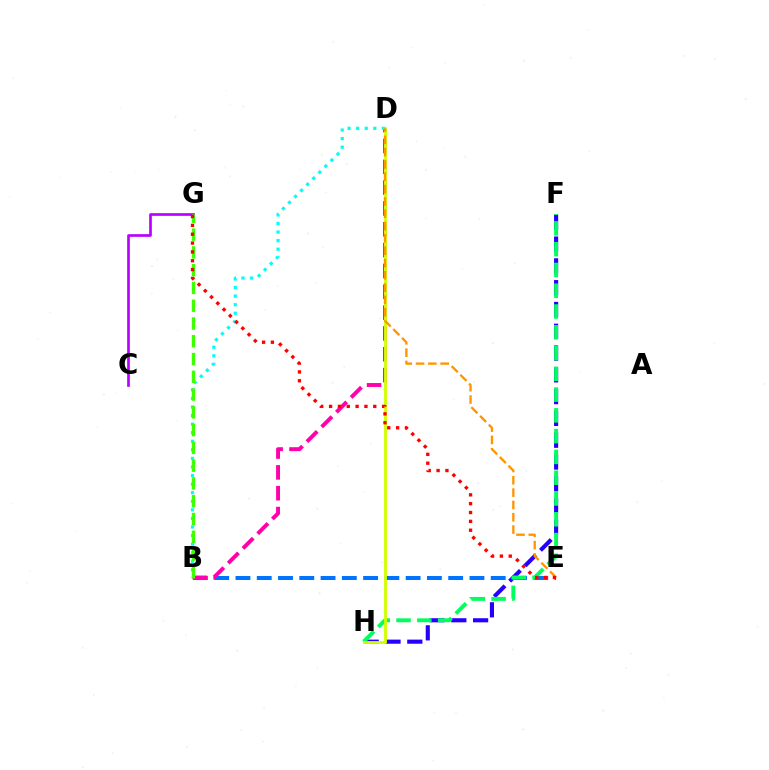{('F', 'H'): [{'color': '#2500ff', 'line_style': 'dashed', 'thickness': 2.96}, {'color': '#00ff5c', 'line_style': 'dashed', 'thickness': 2.82}], ('B', 'E'): [{'color': '#0074ff', 'line_style': 'dashed', 'thickness': 2.89}], ('B', 'D'): [{'color': '#ff00ac', 'line_style': 'dashed', 'thickness': 2.83}, {'color': '#00fff6', 'line_style': 'dotted', 'thickness': 2.33}], ('C', 'G'): [{'color': '#b900ff', 'line_style': 'solid', 'thickness': 1.92}], ('D', 'H'): [{'color': '#d1ff00', 'line_style': 'solid', 'thickness': 2.05}], ('D', 'E'): [{'color': '#ff9400', 'line_style': 'dashed', 'thickness': 1.67}], ('B', 'G'): [{'color': '#3dff00', 'line_style': 'dashed', 'thickness': 2.41}], ('E', 'G'): [{'color': '#ff0000', 'line_style': 'dotted', 'thickness': 2.4}]}